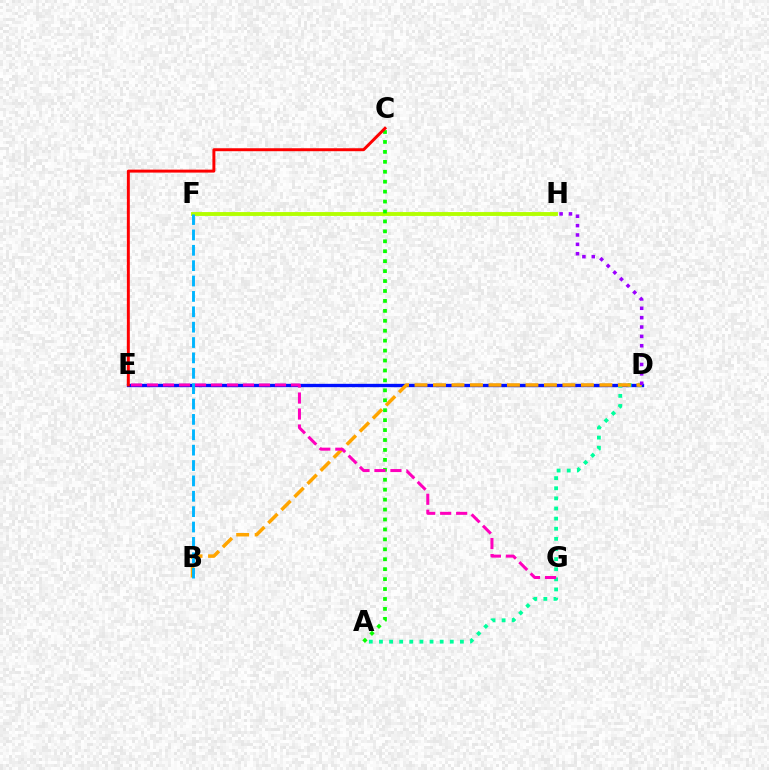{('D', 'E'): [{'color': '#0010ff', 'line_style': 'solid', 'thickness': 2.41}], ('A', 'D'): [{'color': '#00ff9d', 'line_style': 'dotted', 'thickness': 2.75}], ('B', 'D'): [{'color': '#ffa500', 'line_style': 'dashed', 'thickness': 2.51}], ('F', 'H'): [{'color': '#b3ff00', 'line_style': 'solid', 'thickness': 2.78}], ('A', 'C'): [{'color': '#08ff00', 'line_style': 'dotted', 'thickness': 2.7}], ('D', 'H'): [{'color': '#9b00ff', 'line_style': 'dotted', 'thickness': 2.55}], ('E', 'G'): [{'color': '#ff00bd', 'line_style': 'dashed', 'thickness': 2.17}], ('C', 'E'): [{'color': '#ff0000', 'line_style': 'solid', 'thickness': 2.13}], ('B', 'F'): [{'color': '#00b5ff', 'line_style': 'dashed', 'thickness': 2.09}]}